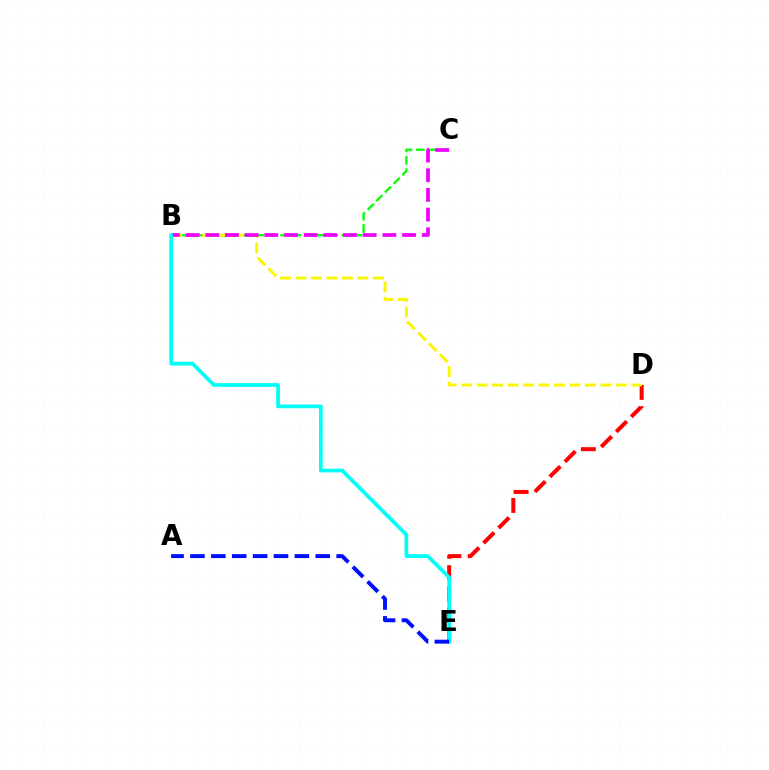{('D', 'E'): [{'color': '#ff0000', 'line_style': 'dashed', 'thickness': 2.89}], ('B', 'C'): [{'color': '#08ff00', 'line_style': 'dashed', 'thickness': 1.67}, {'color': '#ee00ff', 'line_style': 'dashed', 'thickness': 2.67}], ('B', 'D'): [{'color': '#fcf500', 'line_style': 'dashed', 'thickness': 2.1}], ('B', 'E'): [{'color': '#00fff6', 'line_style': 'solid', 'thickness': 2.68}], ('A', 'E'): [{'color': '#0010ff', 'line_style': 'dashed', 'thickness': 2.84}]}